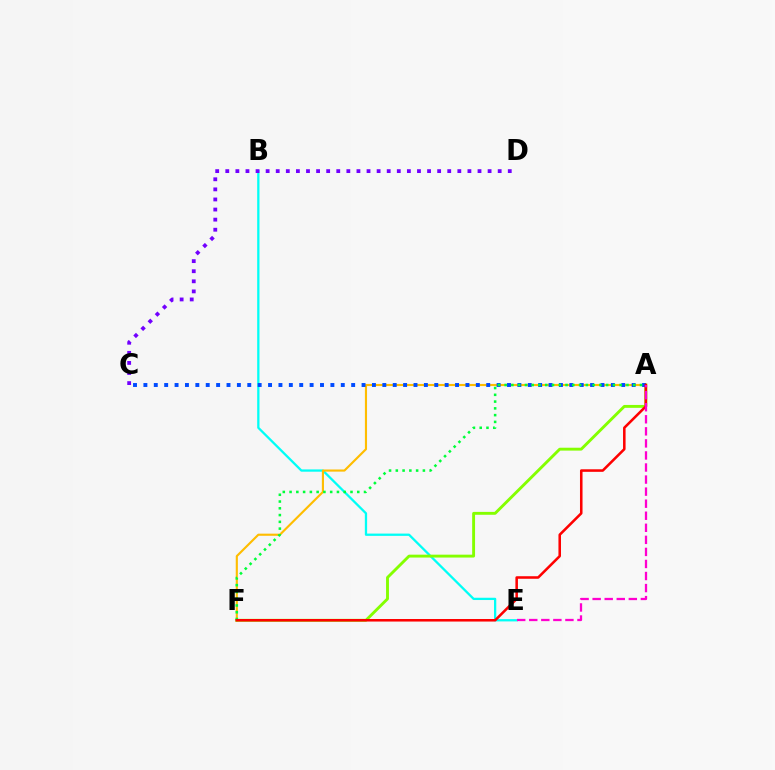{('B', 'E'): [{'color': '#00fff6', 'line_style': 'solid', 'thickness': 1.64}], ('A', 'F'): [{'color': '#ffbd00', 'line_style': 'solid', 'thickness': 1.54}, {'color': '#84ff00', 'line_style': 'solid', 'thickness': 2.08}, {'color': '#00ff39', 'line_style': 'dotted', 'thickness': 1.84}, {'color': '#ff0000', 'line_style': 'solid', 'thickness': 1.84}], ('A', 'C'): [{'color': '#004bff', 'line_style': 'dotted', 'thickness': 2.82}], ('C', 'D'): [{'color': '#7200ff', 'line_style': 'dotted', 'thickness': 2.74}], ('A', 'E'): [{'color': '#ff00cf', 'line_style': 'dashed', 'thickness': 1.64}]}